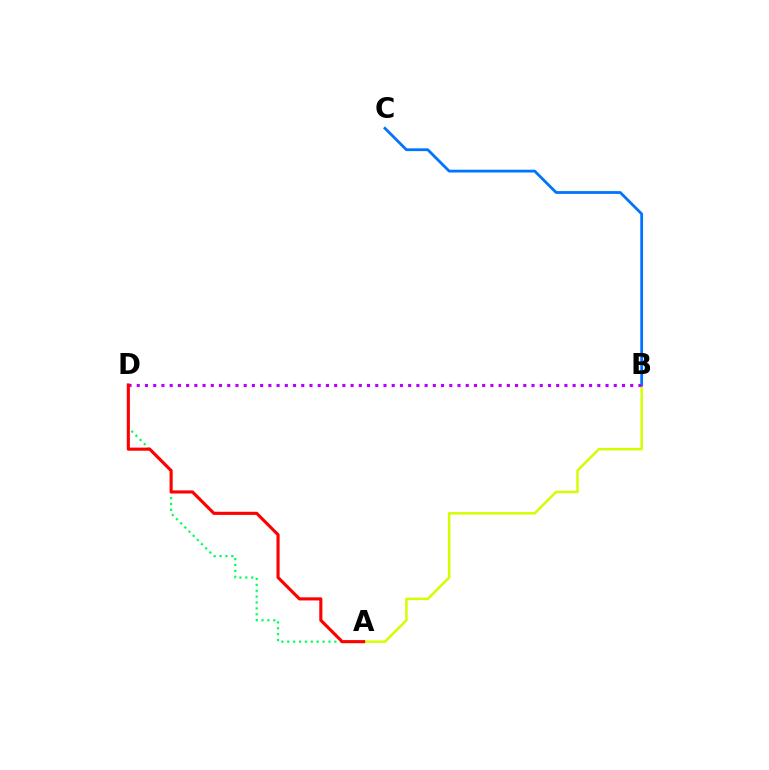{('A', 'D'): [{'color': '#00ff5c', 'line_style': 'dotted', 'thickness': 1.6}, {'color': '#ff0000', 'line_style': 'solid', 'thickness': 2.24}], ('A', 'B'): [{'color': '#d1ff00', 'line_style': 'solid', 'thickness': 1.8}], ('B', 'C'): [{'color': '#0074ff', 'line_style': 'solid', 'thickness': 2.0}], ('B', 'D'): [{'color': '#b900ff', 'line_style': 'dotted', 'thickness': 2.23}]}